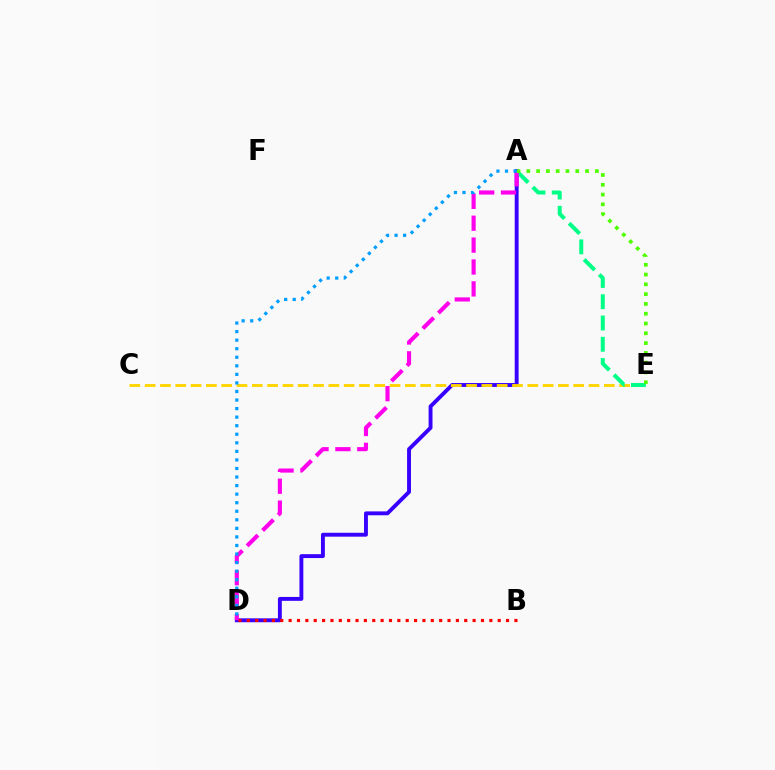{('A', 'D'): [{'color': '#3700ff', 'line_style': 'solid', 'thickness': 2.8}, {'color': '#ff00ed', 'line_style': 'dashed', 'thickness': 2.97}, {'color': '#009eff', 'line_style': 'dotted', 'thickness': 2.32}], ('C', 'E'): [{'color': '#ffd500', 'line_style': 'dashed', 'thickness': 2.08}], ('A', 'E'): [{'color': '#00ff86', 'line_style': 'dashed', 'thickness': 2.89}, {'color': '#4fff00', 'line_style': 'dotted', 'thickness': 2.66}], ('B', 'D'): [{'color': '#ff0000', 'line_style': 'dotted', 'thickness': 2.27}]}